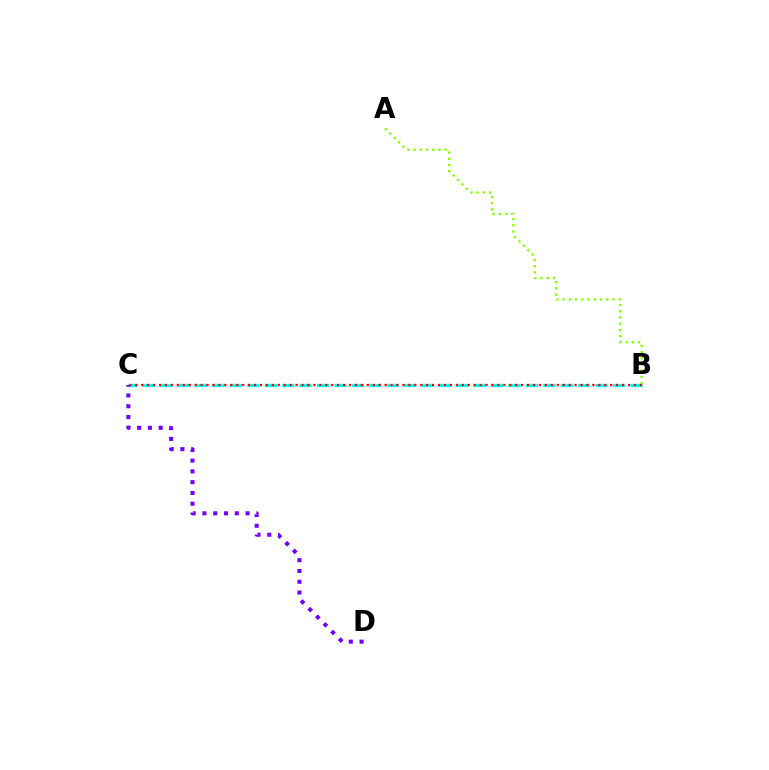{('A', 'B'): [{'color': '#84ff00', 'line_style': 'dotted', 'thickness': 1.69}], ('B', 'C'): [{'color': '#00fff6', 'line_style': 'dashed', 'thickness': 2.37}, {'color': '#ff0000', 'line_style': 'dotted', 'thickness': 1.61}], ('C', 'D'): [{'color': '#7200ff', 'line_style': 'dotted', 'thickness': 2.93}]}